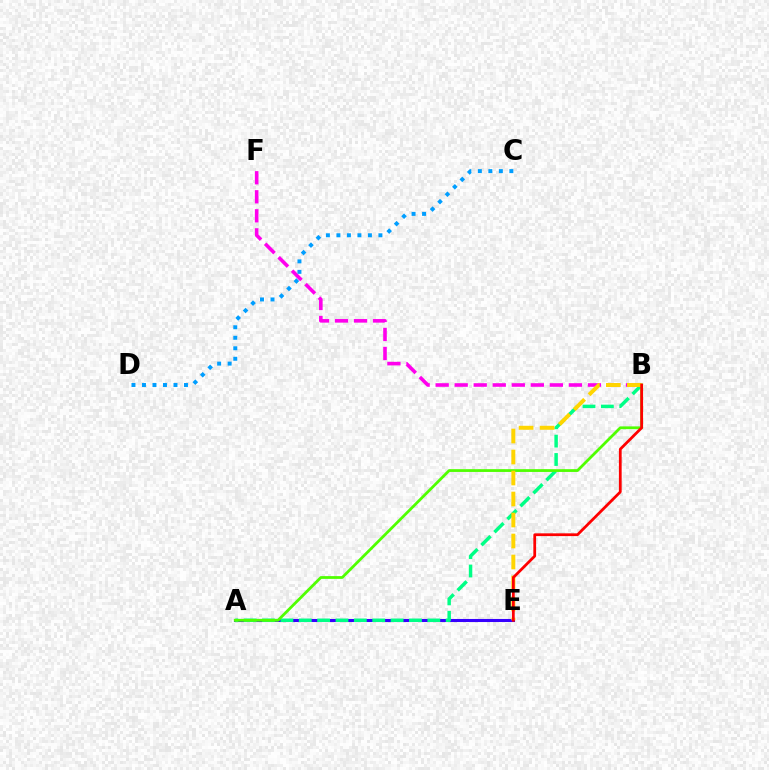{('A', 'E'): [{'color': '#3700ff', 'line_style': 'solid', 'thickness': 2.21}], ('B', 'F'): [{'color': '#ff00ed', 'line_style': 'dashed', 'thickness': 2.59}], ('A', 'B'): [{'color': '#00ff86', 'line_style': 'dashed', 'thickness': 2.5}, {'color': '#4fff00', 'line_style': 'solid', 'thickness': 2.0}], ('C', 'D'): [{'color': '#009eff', 'line_style': 'dotted', 'thickness': 2.85}], ('B', 'E'): [{'color': '#ffd500', 'line_style': 'dashed', 'thickness': 2.85}, {'color': '#ff0000', 'line_style': 'solid', 'thickness': 1.99}]}